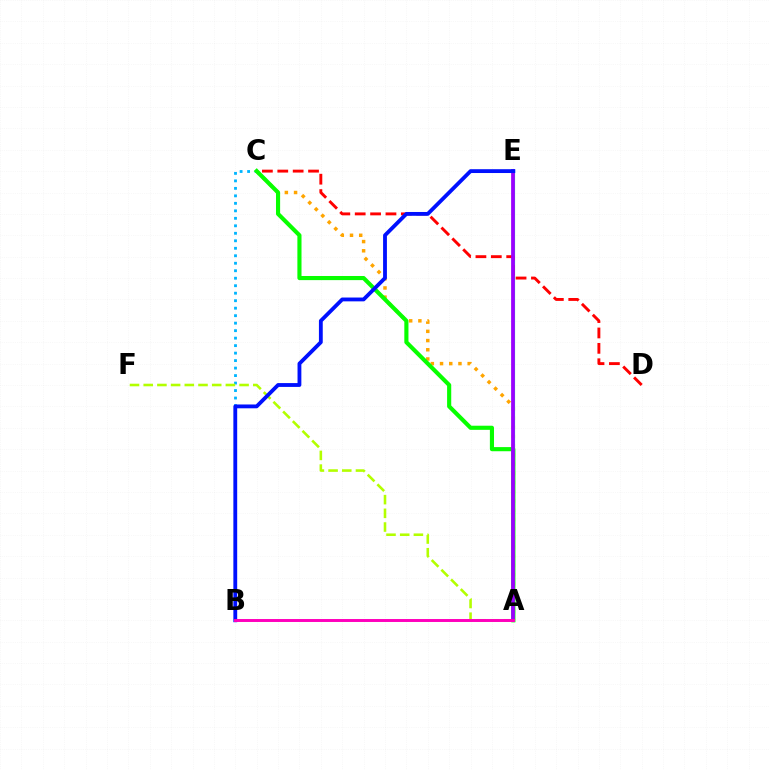{('A', 'C'): [{'color': '#ffa500', 'line_style': 'dotted', 'thickness': 2.5}, {'color': '#08ff00', 'line_style': 'solid', 'thickness': 2.97}], ('A', 'E'): [{'color': '#00ff9d', 'line_style': 'solid', 'thickness': 2.27}, {'color': '#9b00ff', 'line_style': 'solid', 'thickness': 2.7}], ('B', 'C'): [{'color': '#00b5ff', 'line_style': 'dotted', 'thickness': 2.03}], ('A', 'F'): [{'color': '#b3ff00', 'line_style': 'dashed', 'thickness': 1.86}], ('C', 'D'): [{'color': '#ff0000', 'line_style': 'dashed', 'thickness': 2.09}], ('B', 'E'): [{'color': '#0010ff', 'line_style': 'solid', 'thickness': 2.75}], ('A', 'B'): [{'color': '#ff00bd', 'line_style': 'solid', 'thickness': 2.12}]}